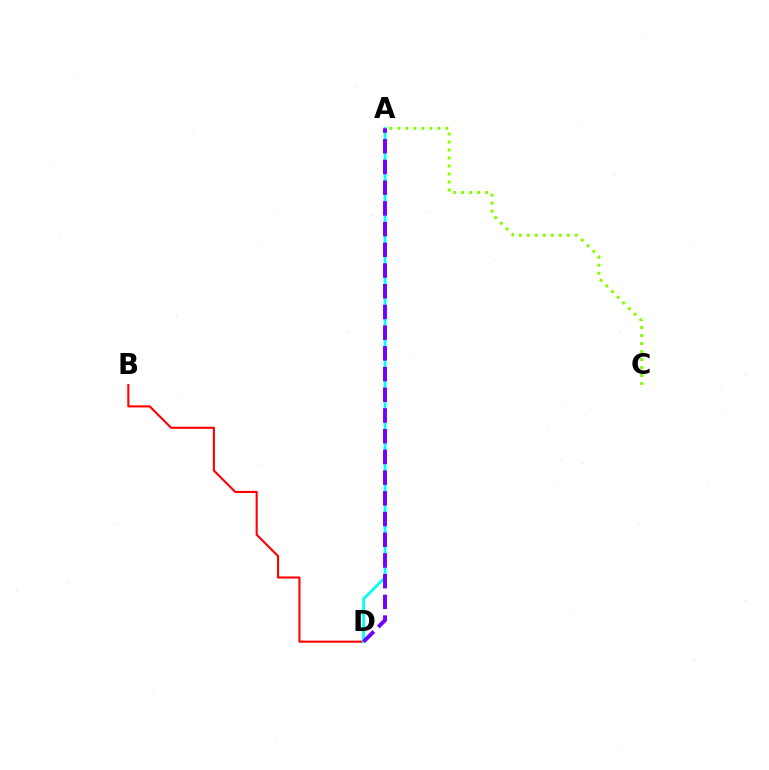{('B', 'D'): [{'color': '#ff0000', 'line_style': 'solid', 'thickness': 1.51}], ('A', 'C'): [{'color': '#84ff00', 'line_style': 'dotted', 'thickness': 2.17}], ('A', 'D'): [{'color': '#00fff6', 'line_style': 'solid', 'thickness': 2.03}, {'color': '#7200ff', 'line_style': 'dashed', 'thickness': 2.81}]}